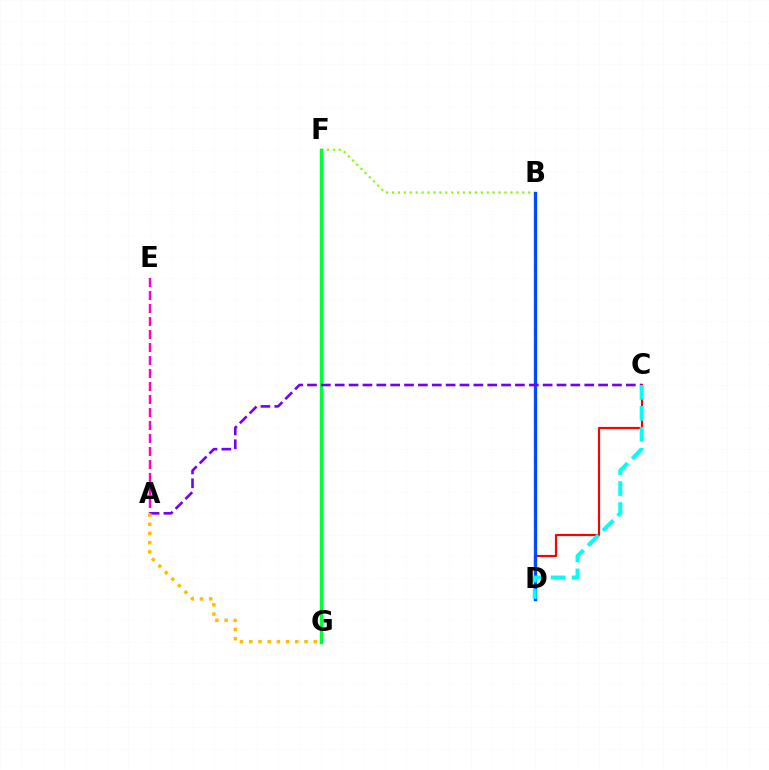{('B', 'F'): [{'color': '#84ff00', 'line_style': 'dotted', 'thickness': 1.61}], ('A', 'E'): [{'color': '#ff00cf', 'line_style': 'dashed', 'thickness': 1.77}], ('C', 'D'): [{'color': '#ff0000', 'line_style': 'solid', 'thickness': 1.56}, {'color': '#00fff6', 'line_style': 'dashed', 'thickness': 2.85}], ('F', 'G'): [{'color': '#00ff39', 'line_style': 'solid', 'thickness': 2.45}], ('B', 'D'): [{'color': '#004bff', 'line_style': 'solid', 'thickness': 2.37}], ('A', 'C'): [{'color': '#7200ff', 'line_style': 'dashed', 'thickness': 1.88}], ('A', 'G'): [{'color': '#ffbd00', 'line_style': 'dotted', 'thickness': 2.5}]}